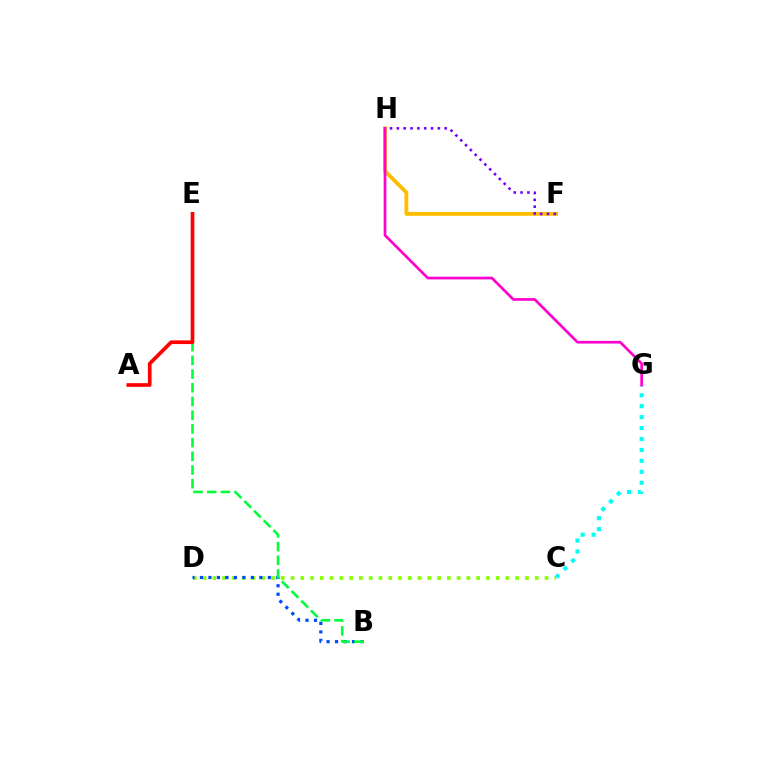{('F', 'H'): [{'color': '#ffbd00', 'line_style': 'solid', 'thickness': 2.77}, {'color': '#7200ff', 'line_style': 'dotted', 'thickness': 1.86}], ('C', 'D'): [{'color': '#84ff00', 'line_style': 'dotted', 'thickness': 2.65}], ('B', 'D'): [{'color': '#004bff', 'line_style': 'dotted', 'thickness': 2.31}], ('B', 'E'): [{'color': '#00ff39', 'line_style': 'dashed', 'thickness': 1.86}], ('A', 'E'): [{'color': '#ff0000', 'line_style': 'solid', 'thickness': 2.65}], ('C', 'G'): [{'color': '#00fff6', 'line_style': 'dotted', 'thickness': 2.97}], ('G', 'H'): [{'color': '#ff00cf', 'line_style': 'solid', 'thickness': 1.94}]}